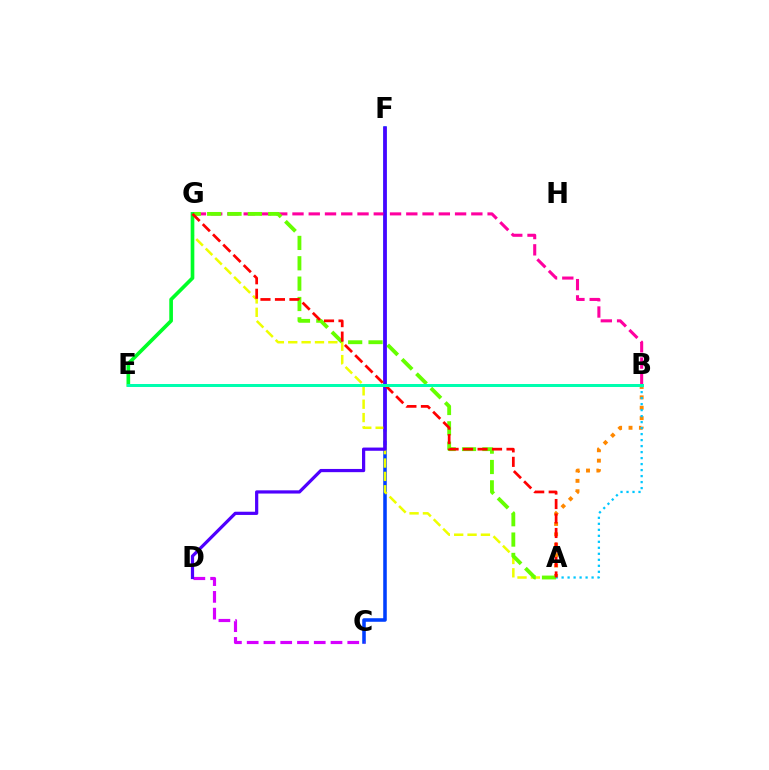{('C', 'F'): [{'color': '#003fff', 'line_style': 'solid', 'thickness': 2.56}], ('B', 'G'): [{'color': '#ff00a0', 'line_style': 'dashed', 'thickness': 2.21}], ('C', 'D'): [{'color': '#d600ff', 'line_style': 'dashed', 'thickness': 2.28}], ('A', 'G'): [{'color': '#eeff00', 'line_style': 'dashed', 'thickness': 1.82}, {'color': '#66ff00', 'line_style': 'dashed', 'thickness': 2.77}, {'color': '#ff0000', 'line_style': 'dashed', 'thickness': 1.97}], ('A', 'B'): [{'color': '#ff8800', 'line_style': 'dotted', 'thickness': 2.82}, {'color': '#00c7ff', 'line_style': 'dotted', 'thickness': 1.63}], ('E', 'G'): [{'color': '#00ff27', 'line_style': 'solid', 'thickness': 2.64}], ('D', 'F'): [{'color': '#4f00ff', 'line_style': 'solid', 'thickness': 2.31}], ('B', 'E'): [{'color': '#00ffaf', 'line_style': 'solid', 'thickness': 2.16}]}